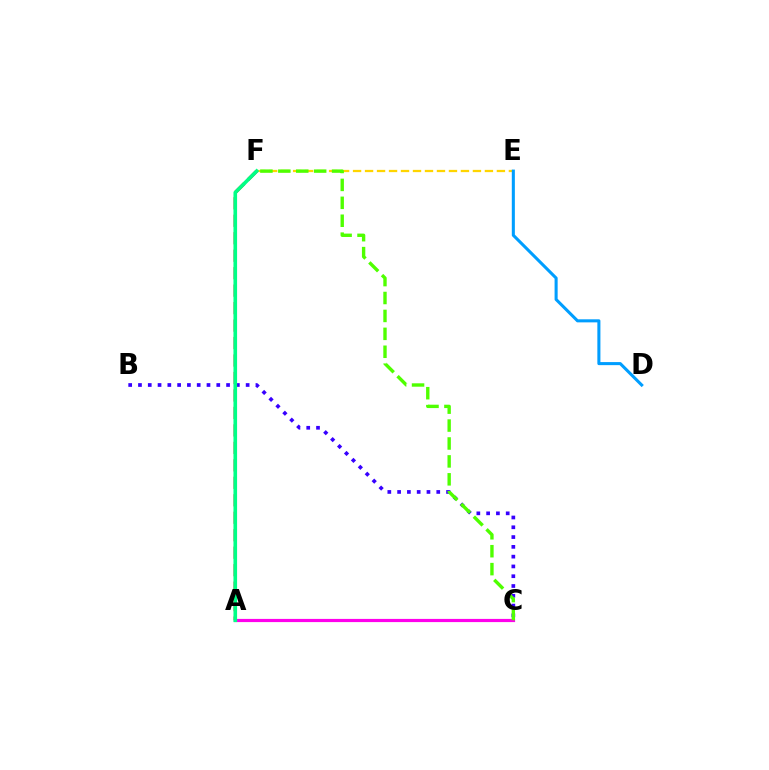{('E', 'F'): [{'color': '#ffd500', 'line_style': 'dashed', 'thickness': 1.63}], ('A', 'F'): [{'color': '#ff0000', 'line_style': 'dashed', 'thickness': 2.37}, {'color': '#00ff86', 'line_style': 'solid', 'thickness': 2.61}], ('A', 'C'): [{'color': '#ff00ed', 'line_style': 'solid', 'thickness': 2.29}], ('B', 'C'): [{'color': '#3700ff', 'line_style': 'dotted', 'thickness': 2.66}], ('C', 'F'): [{'color': '#4fff00', 'line_style': 'dashed', 'thickness': 2.43}], ('D', 'E'): [{'color': '#009eff', 'line_style': 'solid', 'thickness': 2.2}]}